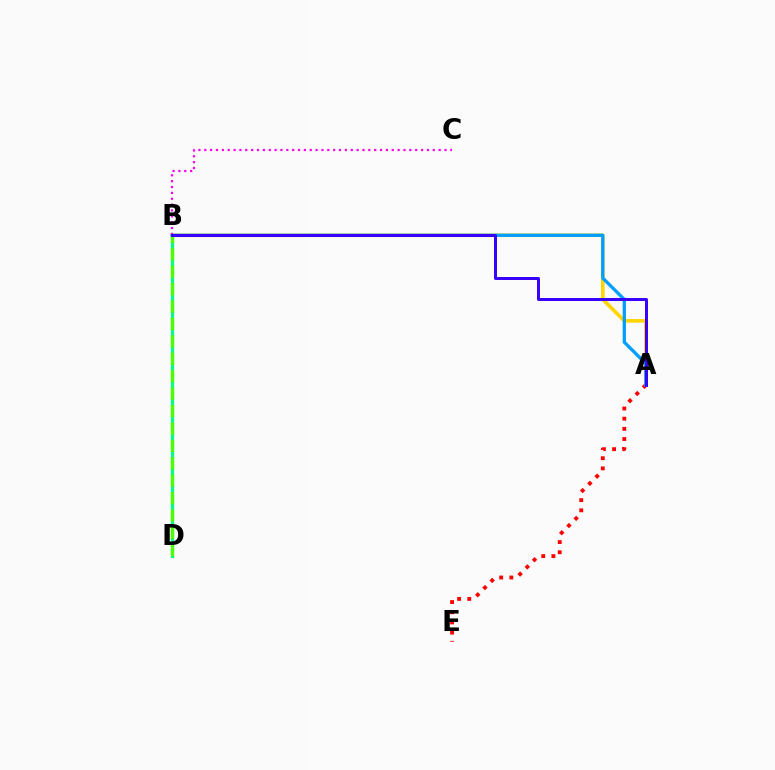{('A', 'B'): [{'color': '#ffd500', 'line_style': 'solid', 'thickness': 2.61}, {'color': '#009eff', 'line_style': 'solid', 'thickness': 2.36}, {'color': '#3700ff', 'line_style': 'solid', 'thickness': 2.14}], ('A', 'E'): [{'color': '#ff0000', 'line_style': 'dotted', 'thickness': 2.77}], ('B', 'D'): [{'color': '#00ff86', 'line_style': 'solid', 'thickness': 2.32}, {'color': '#4fff00', 'line_style': 'dashed', 'thickness': 2.37}], ('B', 'C'): [{'color': '#ff00ed', 'line_style': 'dotted', 'thickness': 1.59}]}